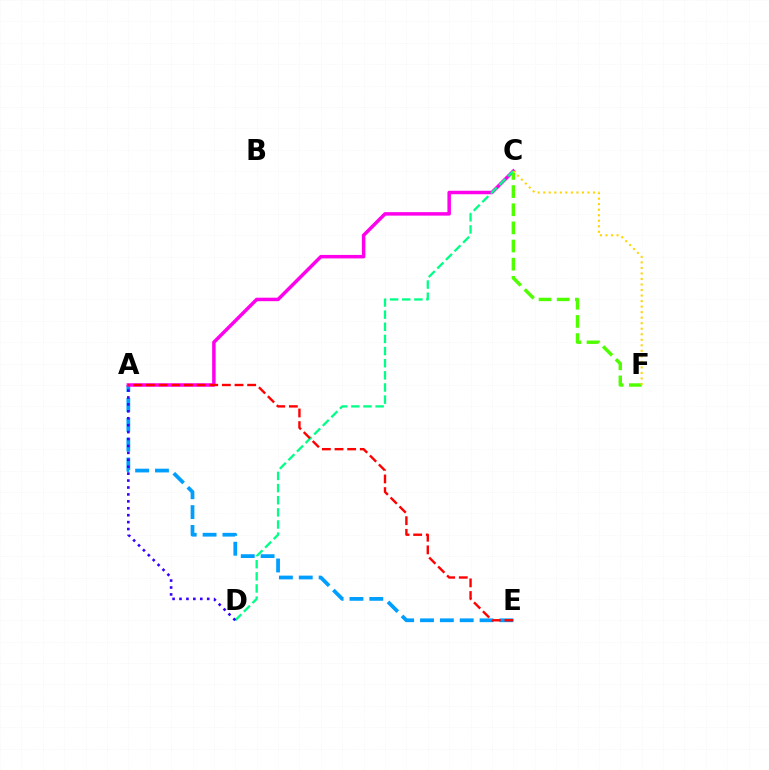{('A', 'E'): [{'color': '#009eff', 'line_style': 'dashed', 'thickness': 2.7}, {'color': '#ff0000', 'line_style': 'dashed', 'thickness': 1.72}], ('A', 'C'): [{'color': '#ff00ed', 'line_style': 'solid', 'thickness': 2.51}], ('C', 'F'): [{'color': '#4fff00', 'line_style': 'dashed', 'thickness': 2.47}, {'color': '#ffd500', 'line_style': 'dotted', 'thickness': 1.5}], ('C', 'D'): [{'color': '#00ff86', 'line_style': 'dashed', 'thickness': 1.65}], ('A', 'D'): [{'color': '#3700ff', 'line_style': 'dotted', 'thickness': 1.88}]}